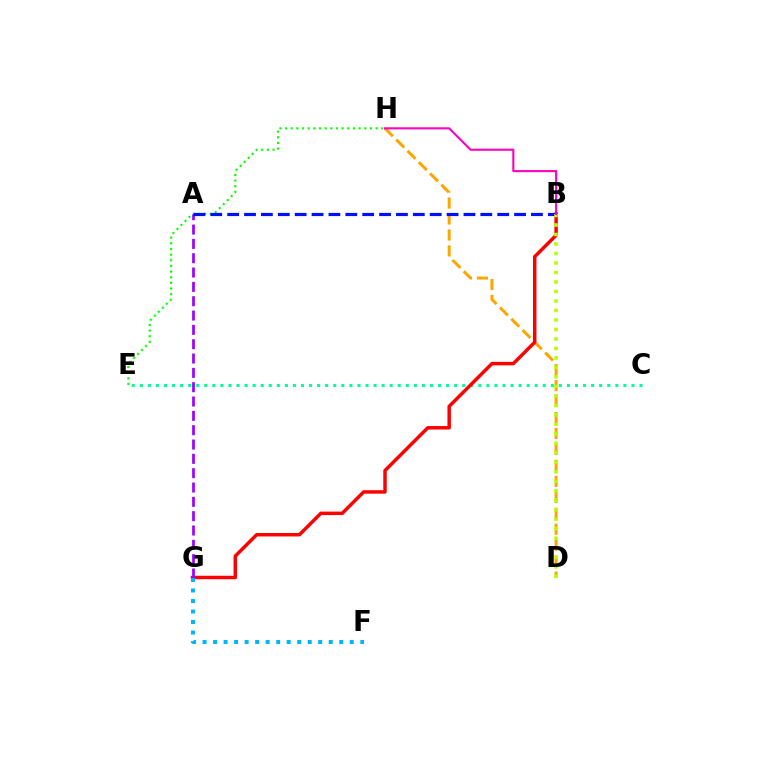{('E', 'H'): [{'color': '#08ff00', 'line_style': 'dotted', 'thickness': 1.54}], ('D', 'H'): [{'color': '#ffa500', 'line_style': 'dashed', 'thickness': 2.17}], ('C', 'E'): [{'color': '#00ff9d', 'line_style': 'dotted', 'thickness': 2.19}], ('B', 'G'): [{'color': '#ff0000', 'line_style': 'solid', 'thickness': 2.49}], ('A', 'G'): [{'color': '#9b00ff', 'line_style': 'dashed', 'thickness': 1.95}], ('A', 'B'): [{'color': '#0010ff', 'line_style': 'dashed', 'thickness': 2.29}], ('F', 'G'): [{'color': '#00b5ff', 'line_style': 'dotted', 'thickness': 2.86}], ('B', 'D'): [{'color': '#b3ff00', 'line_style': 'dotted', 'thickness': 2.58}], ('B', 'H'): [{'color': '#ff00bd', 'line_style': 'solid', 'thickness': 1.51}]}